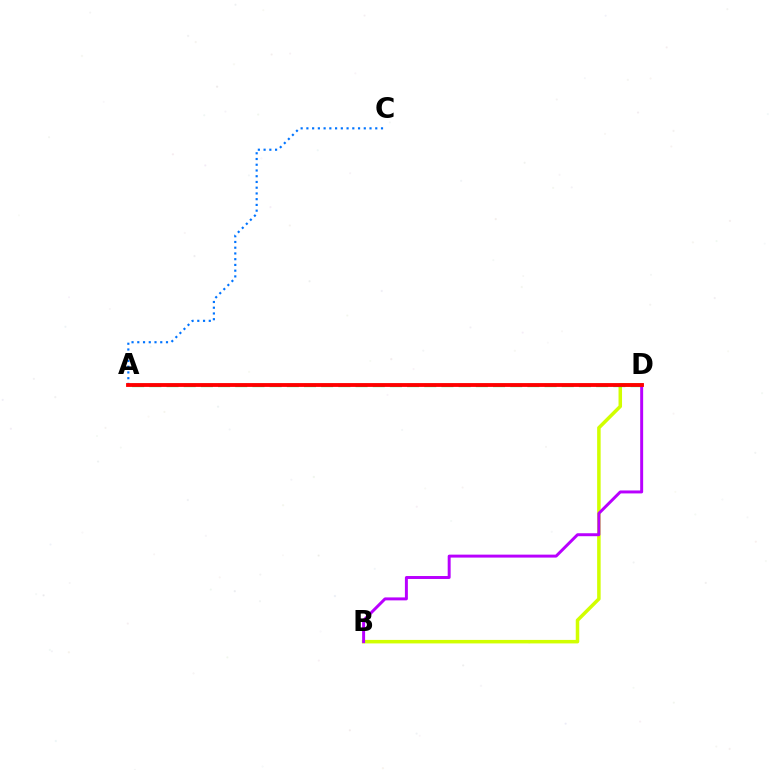{('B', 'D'): [{'color': '#d1ff00', 'line_style': 'solid', 'thickness': 2.53}, {'color': '#b900ff', 'line_style': 'solid', 'thickness': 2.13}], ('A', 'D'): [{'color': '#00ff5c', 'line_style': 'dashed', 'thickness': 2.33}, {'color': '#ff0000', 'line_style': 'solid', 'thickness': 2.76}], ('A', 'C'): [{'color': '#0074ff', 'line_style': 'dotted', 'thickness': 1.56}]}